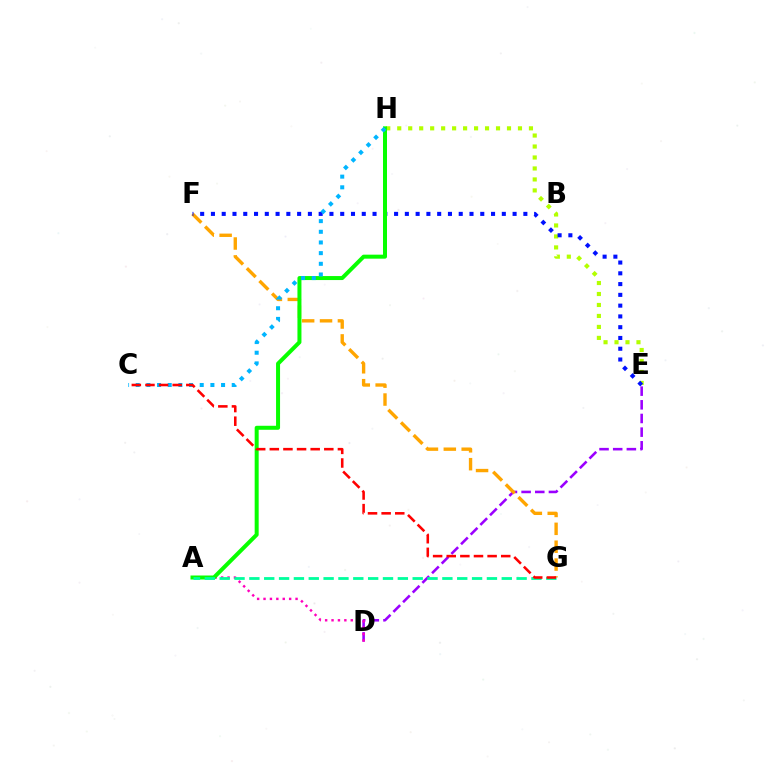{('D', 'E'): [{'color': '#9b00ff', 'line_style': 'dashed', 'thickness': 1.86}], ('F', 'G'): [{'color': '#ffa500', 'line_style': 'dashed', 'thickness': 2.43}], ('E', 'H'): [{'color': '#b3ff00', 'line_style': 'dotted', 'thickness': 2.98}], ('A', 'D'): [{'color': '#ff00bd', 'line_style': 'dotted', 'thickness': 1.74}], ('E', 'F'): [{'color': '#0010ff', 'line_style': 'dotted', 'thickness': 2.93}], ('A', 'H'): [{'color': '#08ff00', 'line_style': 'solid', 'thickness': 2.88}], ('A', 'G'): [{'color': '#00ff9d', 'line_style': 'dashed', 'thickness': 2.02}], ('C', 'H'): [{'color': '#00b5ff', 'line_style': 'dotted', 'thickness': 2.9}], ('C', 'G'): [{'color': '#ff0000', 'line_style': 'dashed', 'thickness': 1.85}]}